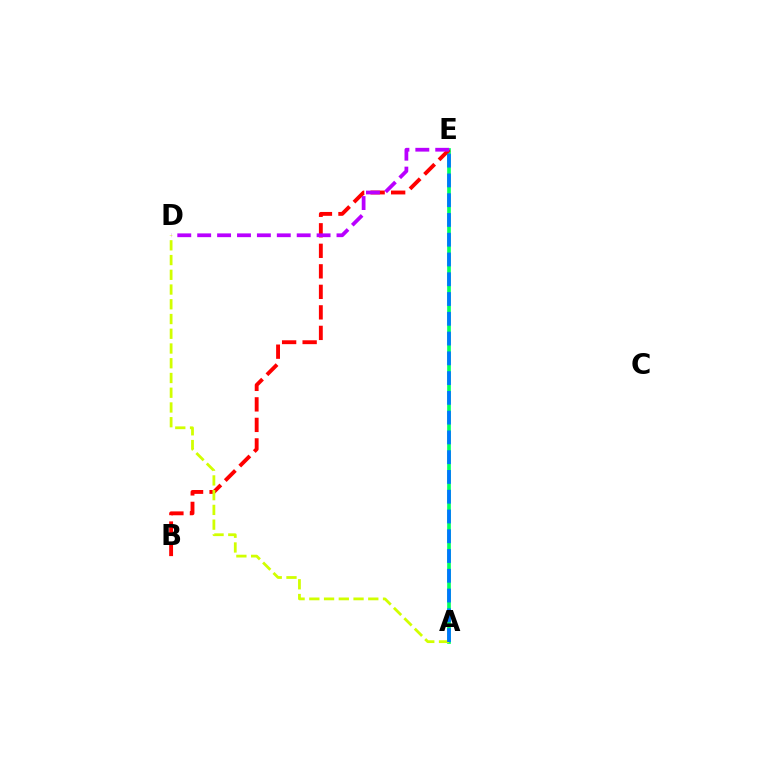{('A', 'E'): [{'color': '#00ff5c', 'line_style': 'solid', 'thickness': 2.66}, {'color': '#0074ff', 'line_style': 'dashed', 'thickness': 2.69}], ('B', 'E'): [{'color': '#ff0000', 'line_style': 'dashed', 'thickness': 2.79}], ('D', 'E'): [{'color': '#b900ff', 'line_style': 'dashed', 'thickness': 2.7}], ('A', 'D'): [{'color': '#d1ff00', 'line_style': 'dashed', 'thickness': 2.0}]}